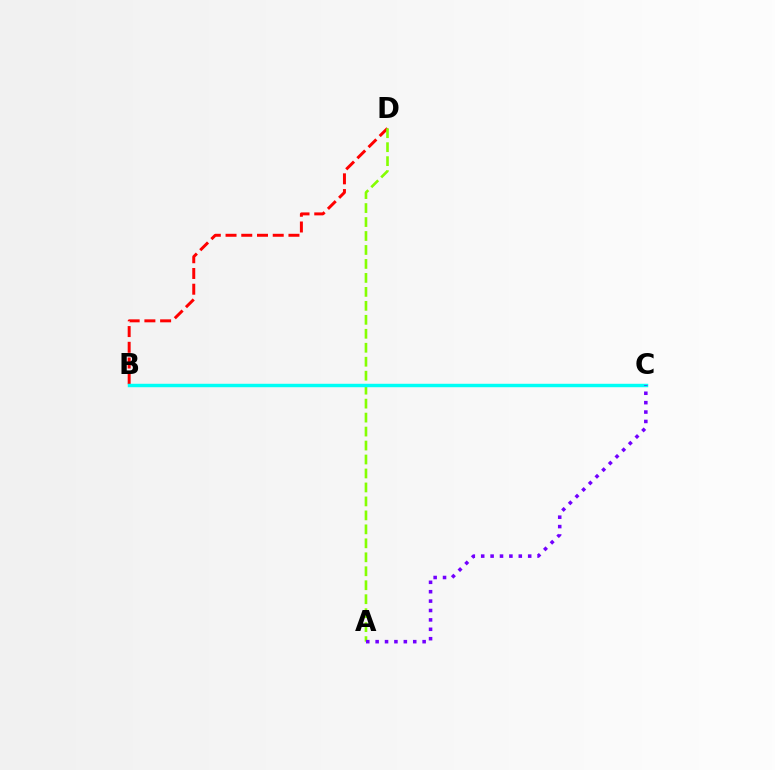{('B', 'D'): [{'color': '#ff0000', 'line_style': 'dashed', 'thickness': 2.14}], ('A', 'D'): [{'color': '#84ff00', 'line_style': 'dashed', 'thickness': 1.9}], ('B', 'C'): [{'color': '#00fff6', 'line_style': 'solid', 'thickness': 2.48}], ('A', 'C'): [{'color': '#7200ff', 'line_style': 'dotted', 'thickness': 2.55}]}